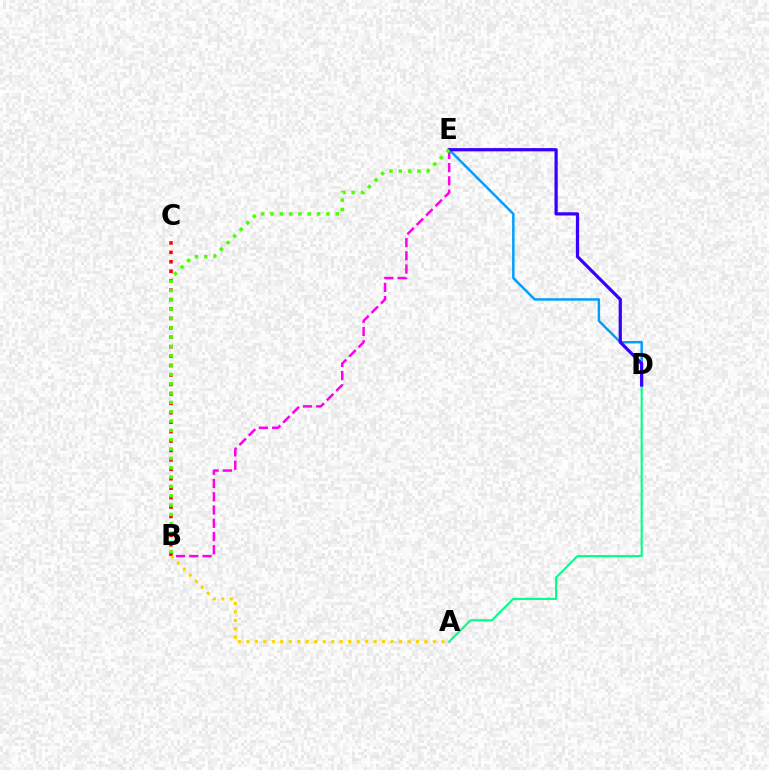{('B', 'E'): [{'color': '#ff00ed', 'line_style': 'dashed', 'thickness': 1.8}, {'color': '#4fff00', 'line_style': 'dotted', 'thickness': 2.53}], ('A', 'D'): [{'color': '#00ff86', 'line_style': 'solid', 'thickness': 1.52}], ('D', 'E'): [{'color': '#009eff', 'line_style': 'solid', 'thickness': 1.77}, {'color': '#3700ff', 'line_style': 'solid', 'thickness': 2.32}], ('B', 'C'): [{'color': '#ff0000', 'line_style': 'dotted', 'thickness': 2.56}], ('A', 'B'): [{'color': '#ffd500', 'line_style': 'dotted', 'thickness': 2.3}]}